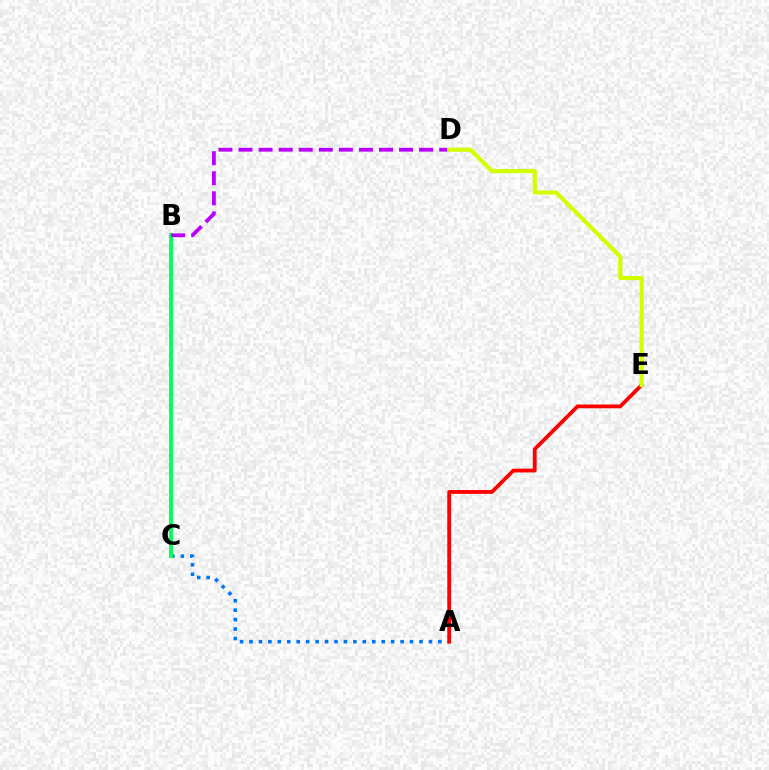{('A', 'C'): [{'color': '#0074ff', 'line_style': 'dotted', 'thickness': 2.57}], ('B', 'C'): [{'color': '#00ff5c', 'line_style': 'solid', 'thickness': 2.79}], ('B', 'D'): [{'color': '#b900ff', 'line_style': 'dashed', 'thickness': 2.73}], ('A', 'E'): [{'color': '#ff0000', 'line_style': 'solid', 'thickness': 2.73}], ('D', 'E'): [{'color': '#d1ff00', 'line_style': 'solid', 'thickness': 2.98}]}